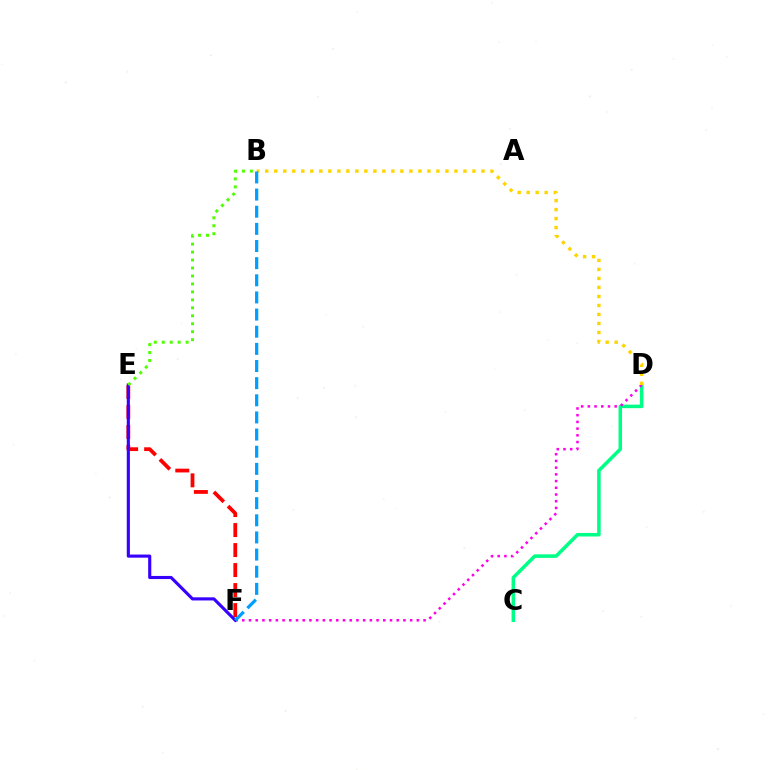{('E', 'F'): [{'color': '#ff0000', 'line_style': 'dashed', 'thickness': 2.72}, {'color': '#3700ff', 'line_style': 'solid', 'thickness': 2.25}], ('C', 'D'): [{'color': '#00ff86', 'line_style': 'solid', 'thickness': 2.54}], ('D', 'F'): [{'color': '#ff00ed', 'line_style': 'dotted', 'thickness': 1.82}], ('B', 'E'): [{'color': '#4fff00', 'line_style': 'dotted', 'thickness': 2.16}], ('B', 'D'): [{'color': '#ffd500', 'line_style': 'dotted', 'thickness': 2.45}], ('B', 'F'): [{'color': '#009eff', 'line_style': 'dashed', 'thickness': 2.33}]}